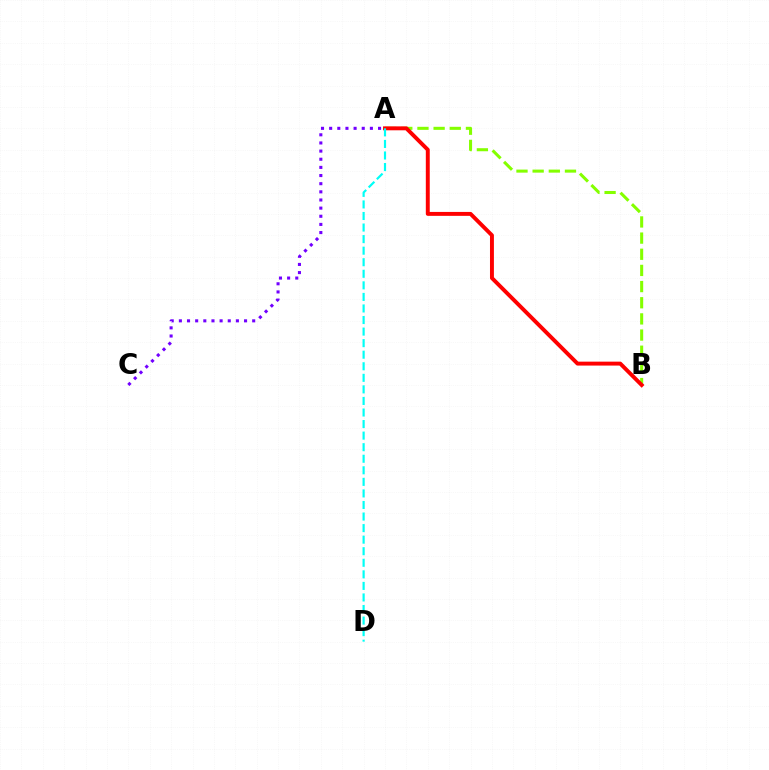{('A', 'B'): [{'color': '#84ff00', 'line_style': 'dashed', 'thickness': 2.2}, {'color': '#ff0000', 'line_style': 'solid', 'thickness': 2.83}], ('A', 'D'): [{'color': '#00fff6', 'line_style': 'dashed', 'thickness': 1.57}], ('A', 'C'): [{'color': '#7200ff', 'line_style': 'dotted', 'thickness': 2.21}]}